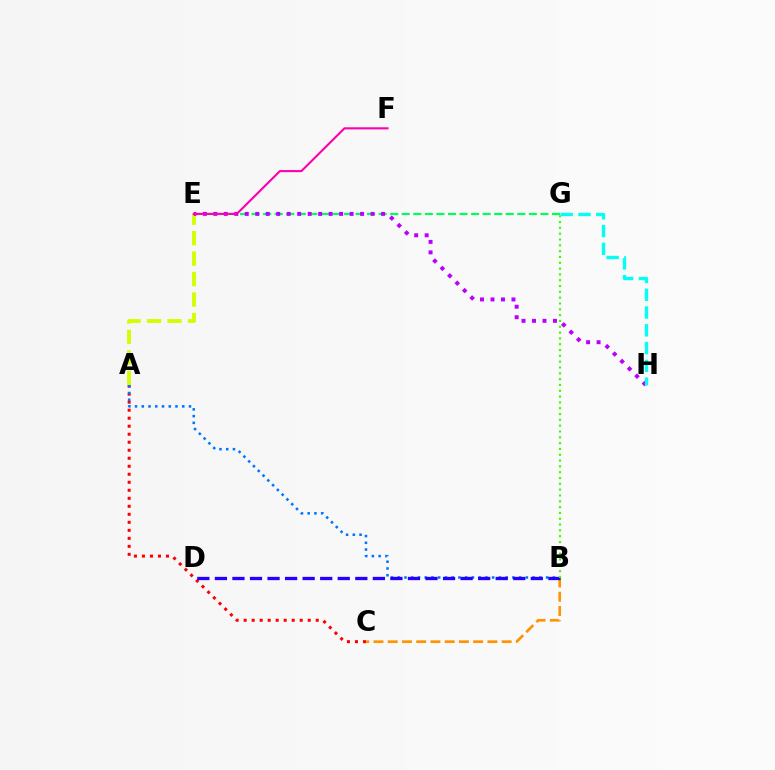{('E', 'G'): [{'color': '#00ff5c', 'line_style': 'dashed', 'thickness': 1.57}], ('A', 'C'): [{'color': '#ff0000', 'line_style': 'dotted', 'thickness': 2.18}], ('A', 'E'): [{'color': '#d1ff00', 'line_style': 'dashed', 'thickness': 2.78}], ('B', 'C'): [{'color': '#ff9400', 'line_style': 'dashed', 'thickness': 1.93}], ('A', 'B'): [{'color': '#0074ff', 'line_style': 'dotted', 'thickness': 1.83}], ('E', 'H'): [{'color': '#b900ff', 'line_style': 'dotted', 'thickness': 2.85}], ('B', 'D'): [{'color': '#2500ff', 'line_style': 'dashed', 'thickness': 2.38}], ('B', 'G'): [{'color': '#3dff00', 'line_style': 'dotted', 'thickness': 1.58}], ('E', 'F'): [{'color': '#ff00ac', 'line_style': 'solid', 'thickness': 1.52}], ('G', 'H'): [{'color': '#00fff6', 'line_style': 'dashed', 'thickness': 2.42}]}